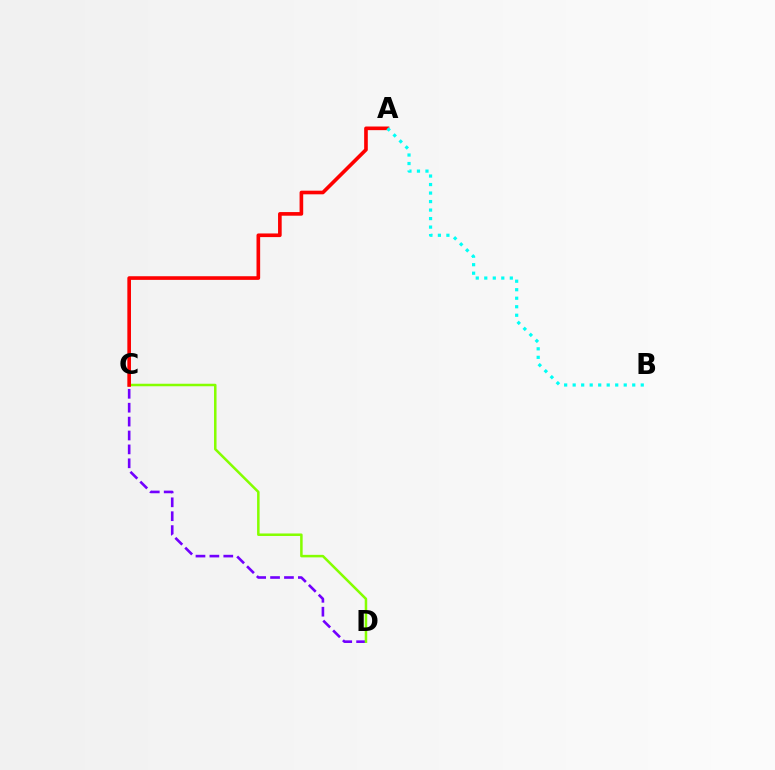{('C', 'D'): [{'color': '#7200ff', 'line_style': 'dashed', 'thickness': 1.89}, {'color': '#84ff00', 'line_style': 'solid', 'thickness': 1.81}], ('A', 'C'): [{'color': '#ff0000', 'line_style': 'solid', 'thickness': 2.62}], ('A', 'B'): [{'color': '#00fff6', 'line_style': 'dotted', 'thickness': 2.31}]}